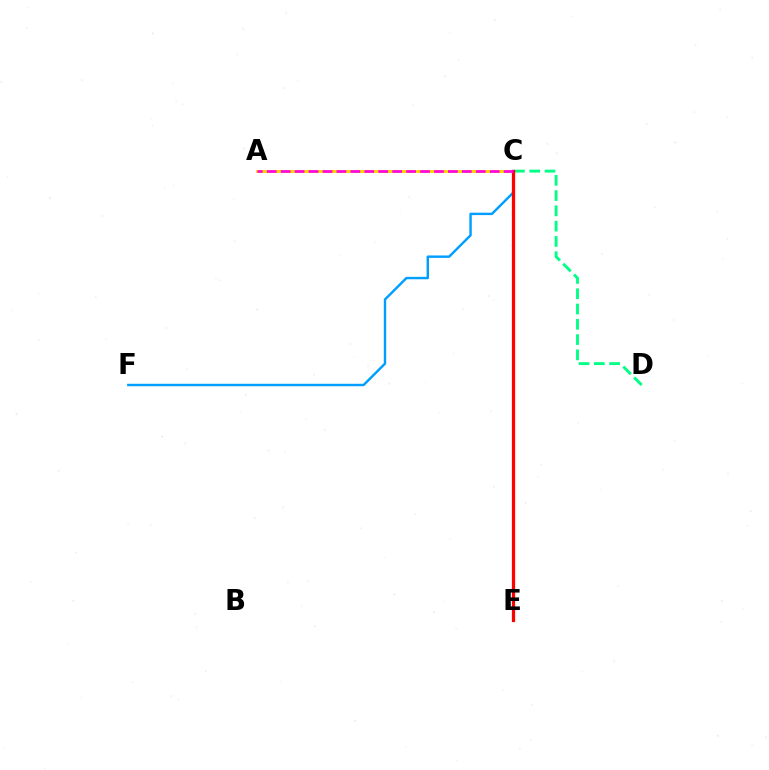{('C', 'D'): [{'color': '#00ff86', 'line_style': 'dashed', 'thickness': 2.08}], ('C', 'F'): [{'color': '#009eff', 'line_style': 'solid', 'thickness': 1.74}], ('C', 'E'): [{'color': '#4fff00', 'line_style': 'solid', 'thickness': 2.12}, {'color': '#3700ff', 'line_style': 'dotted', 'thickness': 1.83}, {'color': '#ff0000', 'line_style': 'solid', 'thickness': 2.34}], ('A', 'C'): [{'color': '#ffd500', 'line_style': 'solid', 'thickness': 2.11}, {'color': '#ff00ed', 'line_style': 'dashed', 'thickness': 1.89}]}